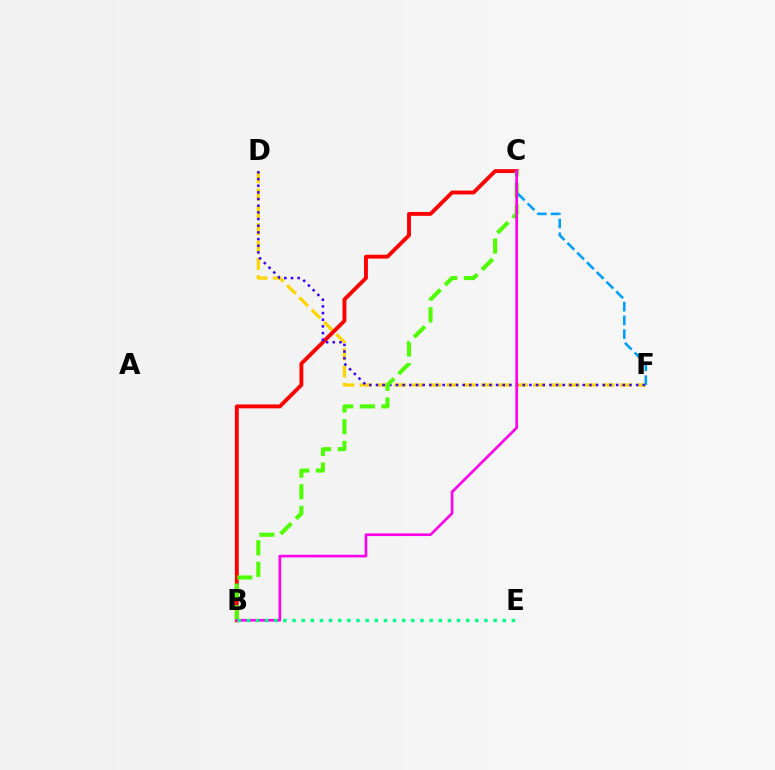{('D', 'F'): [{'color': '#ffd500', 'line_style': 'dashed', 'thickness': 2.36}, {'color': '#3700ff', 'line_style': 'dotted', 'thickness': 1.81}], ('B', 'C'): [{'color': '#ff0000', 'line_style': 'solid', 'thickness': 2.79}, {'color': '#4fff00', 'line_style': 'dashed', 'thickness': 2.94}, {'color': '#ff00ed', 'line_style': 'solid', 'thickness': 1.92}], ('C', 'F'): [{'color': '#009eff', 'line_style': 'dashed', 'thickness': 1.87}], ('B', 'E'): [{'color': '#00ff86', 'line_style': 'dotted', 'thickness': 2.48}]}